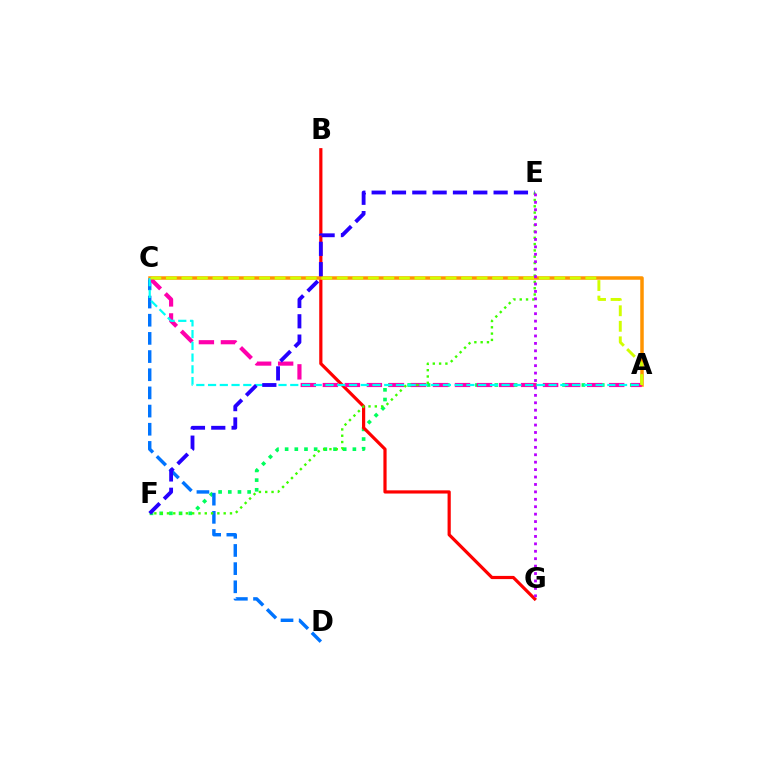{('A', 'F'): [{'color': '#00ff5c', 'line_style': 'dotted', 'thickness': 2.63}], ('C', 'D'): [{'color': '#0074ff', 'line_style': 'dashed', 'thickness': 2.47}], ('B', 'G'): [{'color': '#ff0000', 'line_style': 'solid', 'thickness': 2.3}], ('A', 'C'): [{'color': '#ff9400', 'line_style': 'solid', 'thickness': 2.52}, {'color': '#ff00ac', 'line_style': 'dashed', 'thickness': 2.99}, {'color': '#00fff6', 'line_style': 'dashed', 'thickness': 1.6}, {'color': '#d1ff00', 'line_style': 'dashed', 'thickness': 2.11}], ('E', 'F'): [{'color': '#3dff00', 'line_style': 'dotted', 'thickness': 1.71}, {'color': '#2500ff', 'line_style': 'dashed', 'thickness': 2.76}], ('E', 'G'): [{'color': '#b900ff', 'line_style': 'dotted', 'thickness': 2.02}]}